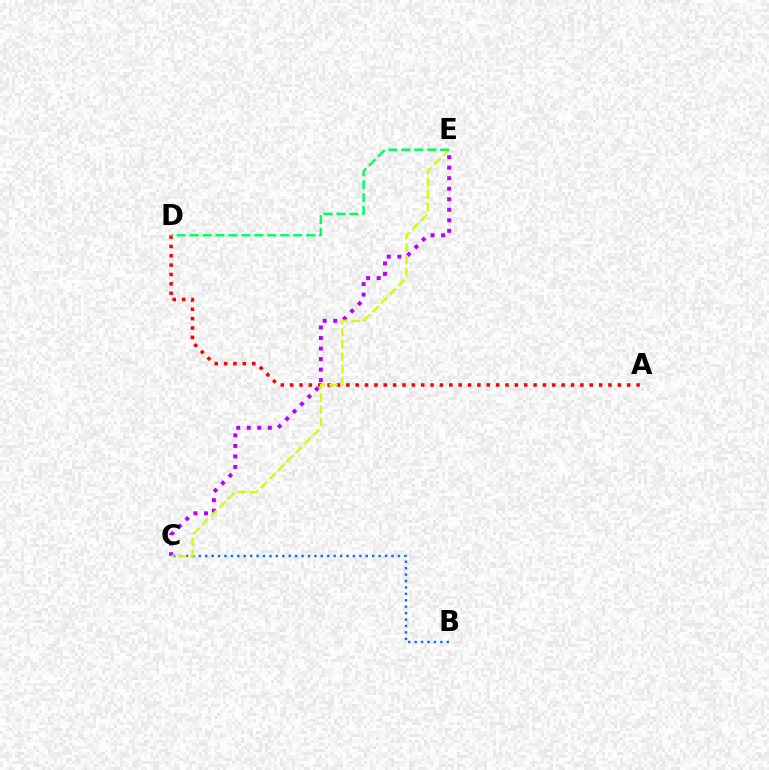{('A', 'D'): [{'color': '#ff0000', 'line_style': 'dotted', 'thickness': 2.54}], ('B', 'C'): [{'color': '#0074ff', 'line_style': 'dotted', 'thickness': 1.75}], ('C', 'E'): [{'color': '#b900ff', 'line_style': 'dotted', 'thickness': 2.86}, {'color': '#d1ff00', 'line_style': 'dashed', 'thickness': 1.68}], ('D', 'E'): [{'color': '#00ff5c', 'line_style': 'dashed', 'thickness': 1.76}]}